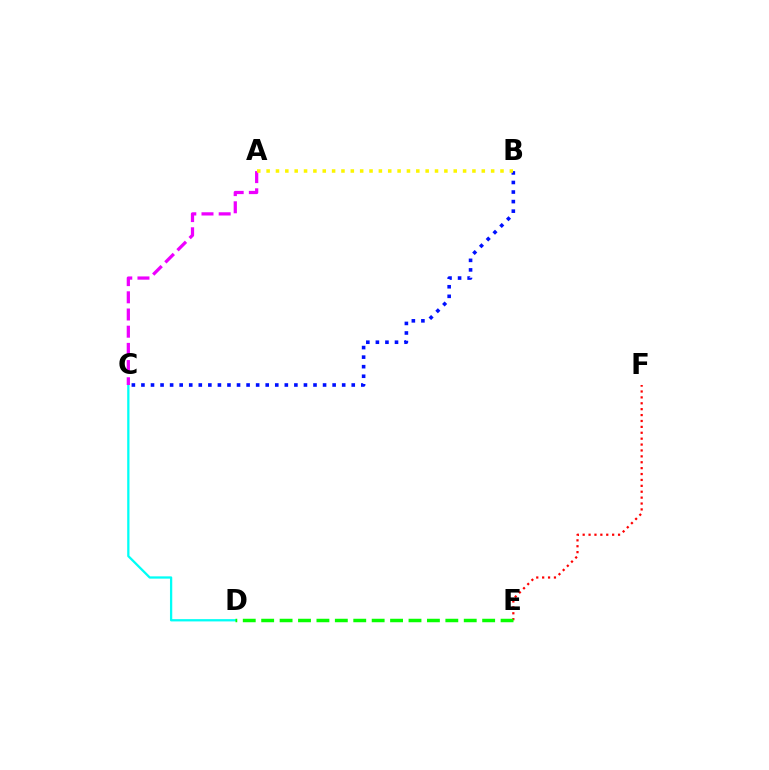{('B', 'C'): [{'color': '#0010ff', 'line_style': 'dotted', 'thickness': 2.6}], ('C', 'D'): [{'color': '#00fff6', 'line_style': 'solid', 'thickness': 1.64}], ('A', 'C'): [{'color': '#ee00ff', 'line_style': 'dashed', 'thickness': 2.34}], ('E', 'F'): [{'color': '#ff0000', 'line_style': 'dotted', 'thickness': 1.6}], ('D', 'E'): [{'color': '#08ff00', 'line_style': 'dashed', 'thickness': 2.5}], ('A', 'B'): [{'color': '#fcf500', 'line_style': 'dotted', 'thickness': 2.54}]}